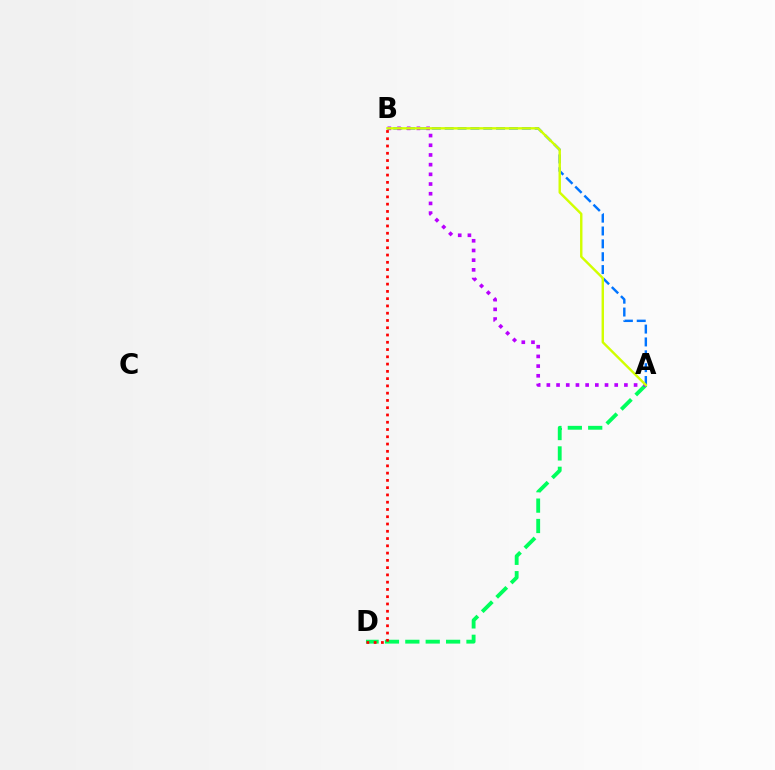{('A', 'B'): [{'color': '#0074ff', 'line_style': 'dashed', 'thickness': 1.75}, {'color': '#b900ff', 'line_style': 'dotted', 'thickness': 2.63}, {'color': '#d1ff00', 'line_style': 'solid', 'thickness': 1.74}], ('A', 'D'): [{'color': '#00ff5c', 'line_style': 'dashed', 'thickness': 2.77}], ('B', 'D'): [{'color': '#ff0000', 'line_style': 'dotted', 'thickness': 1.98}]}